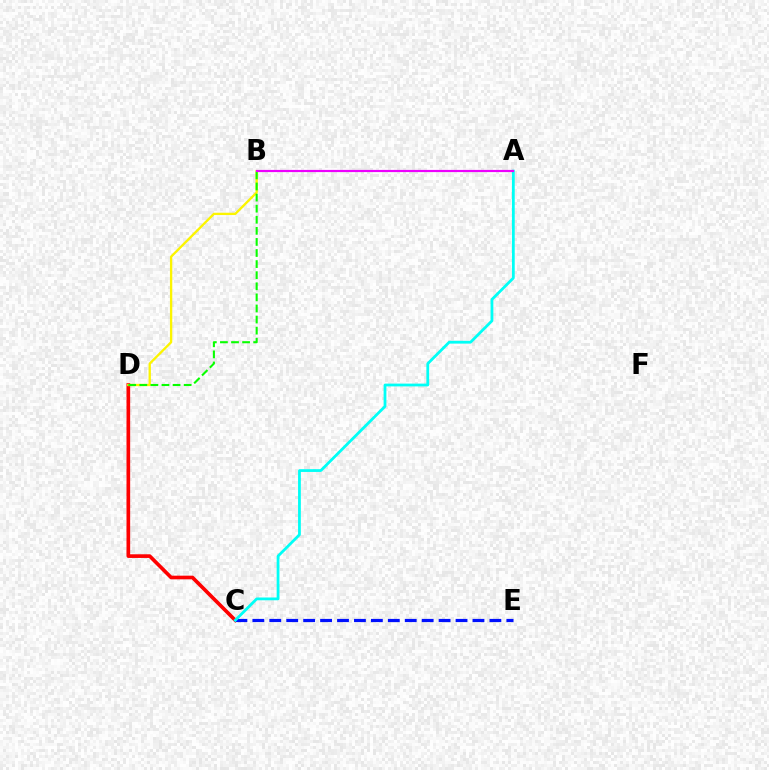{('C', 'D'): [{'color': '#ff0000', 'line_style': 'solid', 'thickness': 2.63}], ('B', 'D'): [{'color': '#fcf500', 'line_style': 'solid', 'thickness': 1.67}, {'color': '#08ff00', 'line_style': 'dashed', 'thickness': 1.51}], ('C', 'E'): [{'color': '#0010ff', 'line_style': 'dashed', 'thickness': 2.3}], ('A', 'C'): [{'color': '#00fff6', 'line_style': 'solid', 'thickness': 2.0}], ('A', 'B'): [{'color': '#ee00ff', 'line_style': 'solid', 'thickness': 1.57}]}